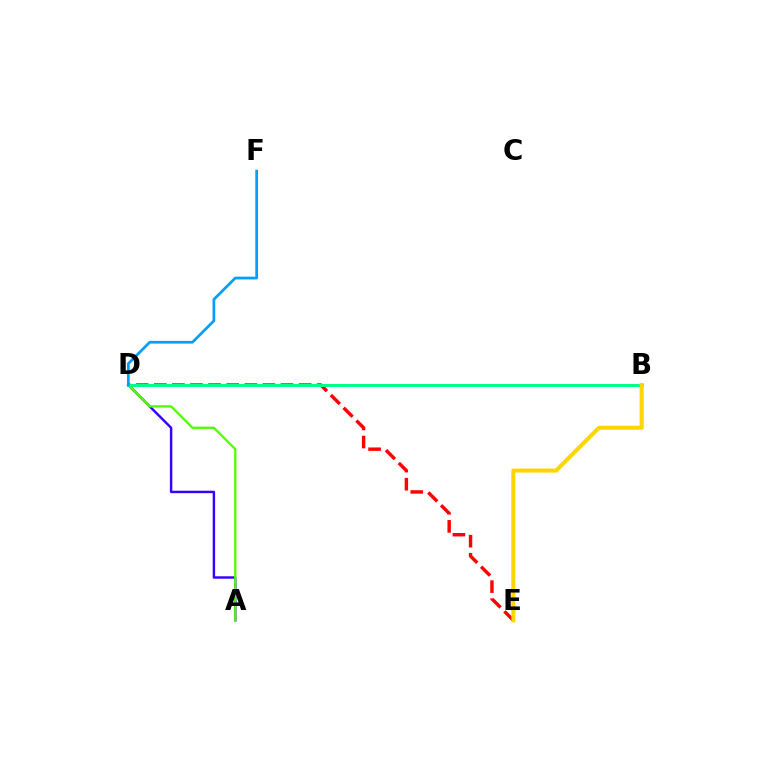{('A', 'D'): [{'color': '#3700ff', 'line_style': 'solid', 'thickness': 1.76}, {'color': '#4fff00', 'line_style': 'solid', 'thickness': 1.66}], ('B', 'D'): [{'color': '#ff00ed', 'line_style': 'dotted', 'thickness': 1.84}, {'color': '#00ff86', 'line_style': 'solid', 'thickness': 2.17}], ('D', 'E'): [{'color': '#ff0000', 'line_style': 'dashed', 'thickness': 2.46}], ('B', 'E'): [{'color': '#ffd500', 'line_style': 'solid', 'thickness': 2.92}], ('D', 'F'): [{'color': '#009eff', 'line_style': 'solid', 'thickness': 1.98}]}